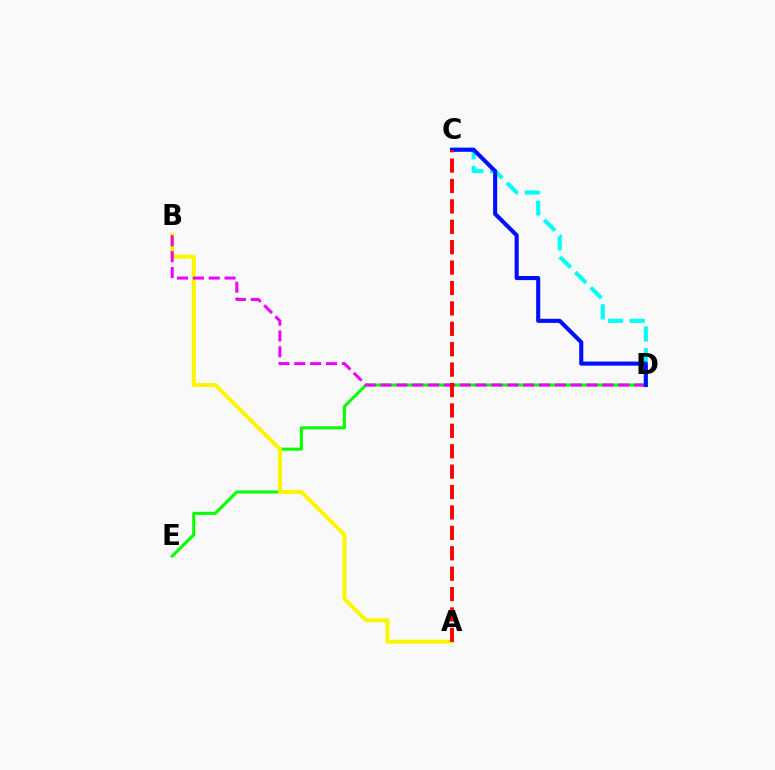{('D', 'E'): [{'color': '#08ff00', 'line_style': 'solid', 'thickness': 2.19}], ('A', 'B'): [{'color': '#fcf500', 'line_style': 'solid', 'thickness': 2.87}], ('C', 'D'): [{'color': '#00fff6', 'line_style': 'dashed', 'thickness': 2.95}, {'color': '#0010ff', 'line_style': 'solid', 'thickness': 2.95}], ('B', 'D'): [{'color': '#ee00ff', 'line_style': 'dashed', 'thickness': 2.15}], ('A', 'C'): [{'color': '#ff0000', 'line_style': 'dashed', 'thickness': 2.77}]}